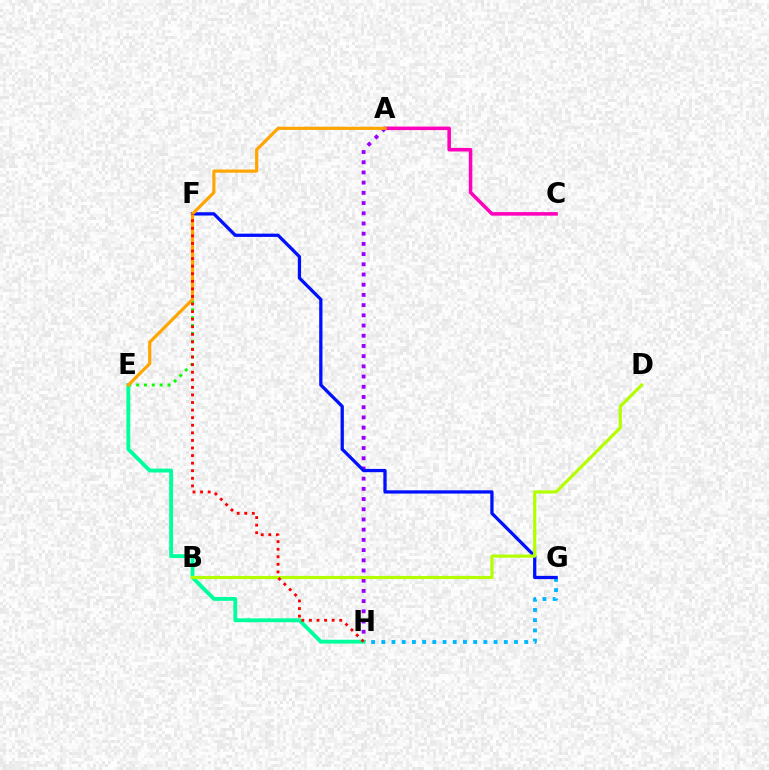{('G', 'H'): [{'color': '#00b5ff', 'line_style': 'dotted', 'thickness': 2.77}], ('A', 'C'): [{'color': '#ff00bd', 'line_style': 'solid', 'thickness': 2.54}], ('A', 'H'): [{'color': '#9b00ff', 'line_style': 'dotted', 'thickness': 2.77}], ('E', 'F'): [{'color': '#08ff00', 'line_style': 'dotted', 'thickness': 2.13}], ('F', 'G'): [{'color': '#0010ff', 'line_style': 'solid', 'thickness': 2.35}], ('E', 'H'): [{'color': '#00ff9d', 'line_style': 'solid', 'thickness': 2.78}], ('B', 'D'): [{'color': '#b3ff00', 'line_style': 'solid', 'thickness': 2.28}], ('A', 'E'): [{'color': '#ffa500', 'line_style': 'solid', 'thickness': 2.28}], ('F', 'H'): [{'color': '#ff0000', 'line_style': 'dotted', 'thickness': 2.06}]}